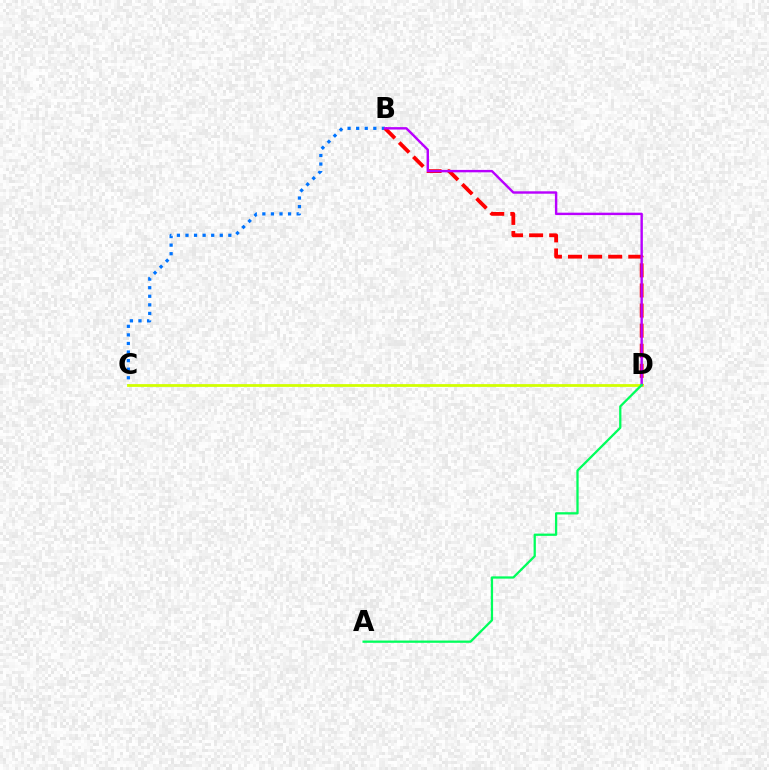{('B', 'C'): [{'color': '#0074ff', 'line_style': 'dotted', 'thickness': 2.33}], ('B', 'D'): [{'color': '#ff0000', 'line_style': 'dashed', 'thickness': 2.73}, {'color': '#b900ff', 'line_style': 'solid', 'thickness': 1.74}], ('C', 'D'): [{'color': '#d1ff00', 'line_style': 'solid', 'thickness': 2.0}], ('A', 'D'): [{'color': '#00ff5c', 'line_style': 'solid', 'thickness': 1.64}]}